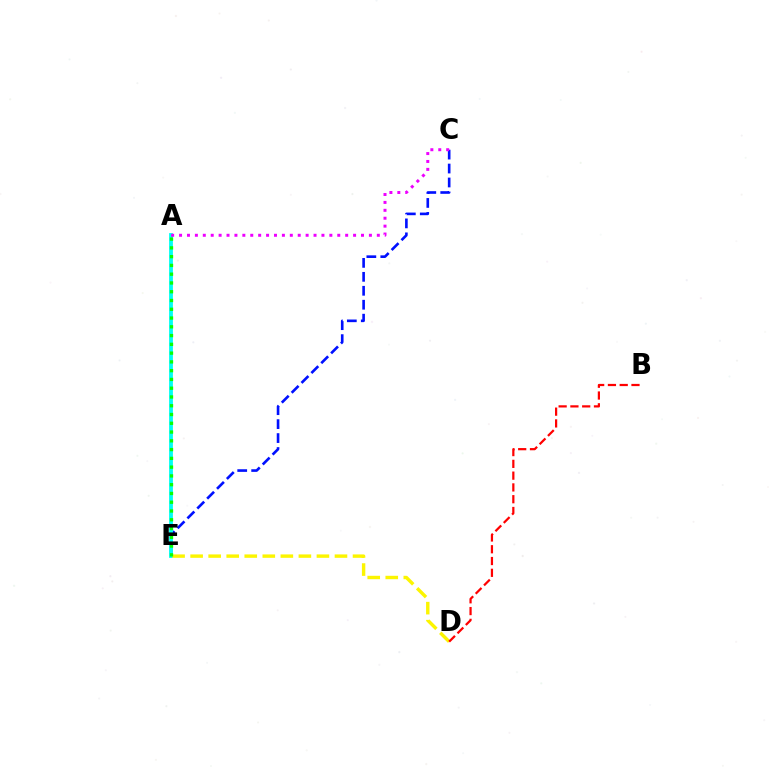{('C', 'E'): [{'color': '#0010ff', 'line_style': 'dashed', 'thickness': 1.89}], ('A', 'E'): [{'color': '#00fff6', 'line_style': 'solid', 'thickness': 2.74}, {'color': '#08ff00', 'line_style': 'dotted', 'thickness': 2.38}], ('D', 'E'): [{'color': '#fcf500', 'line_style': 'dashed', 'thickness': 2.45}], ('A', 'C'): [{'color': '#ee00ff', 'line_style': 'dotted', 'thickness': 2.15}], ('B', 'D'): [{'color': '#ff0000', 'line_style': 'dashed', 'thickness': 1.6}]}